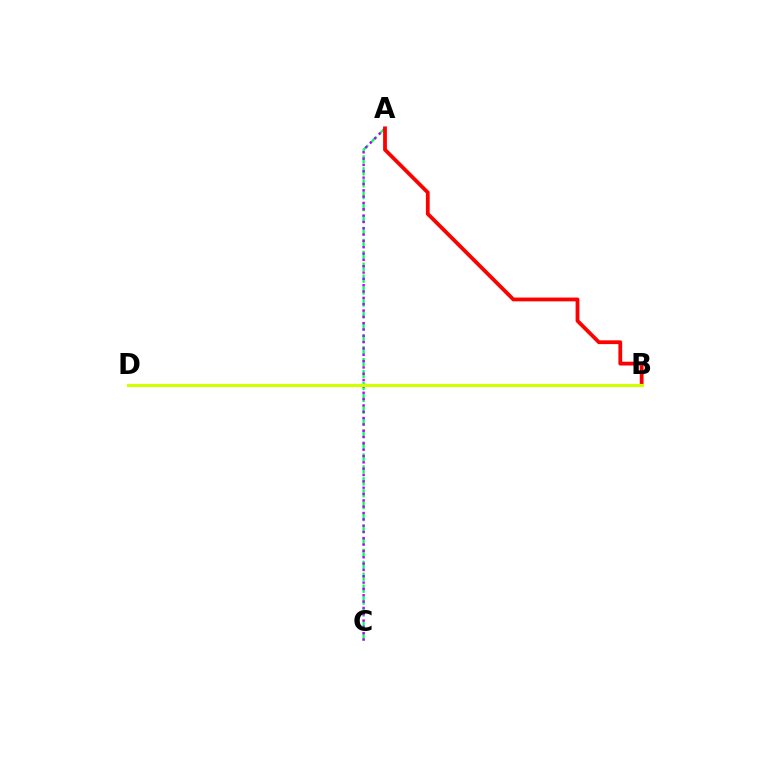{('A', 'C'): [{'color': '#00ff5c', 'line_style': 'dashed', 'thickness': 1.62}, {'color': '#b900ff', 'line_style': 'dotted', 'thickness': 1.72}], ('B', 'D'): [{'color': '#0074ff', 'line_style': 'dotted', 'thickness': 2.13}, {'color': '#d1ff00', 'line_style': 'solid', 'thickness': 2.28}], ('A', 'B'): [{'color': '#ff0000', 'line_style': 'solid', 'thickness': 2.73}]}